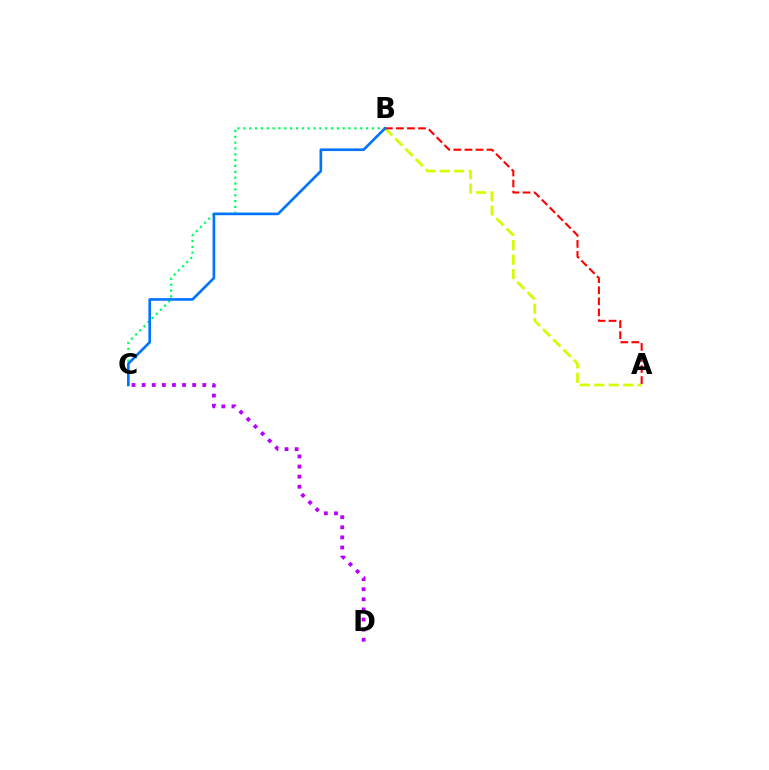{('A', 'B'): [{'color': '#d1ff00', 'line_style': 'dashed', 'thickness': 1.97}, {'color': '#ff0000', 'line_style': 'dashed', 'thickness': 1.5}], ('B', 'C'): [{'color': '#00ff5c', 'line_style': 'dotted', 'thickness': 1.59}, {'color': '#0074ff', 'line_style': 'solid', 'thickness': 1.91}], ('C', 'D'): [{'color': '#b900ff', 'line_style': 'dotted', 'thickness': 2.75}]}